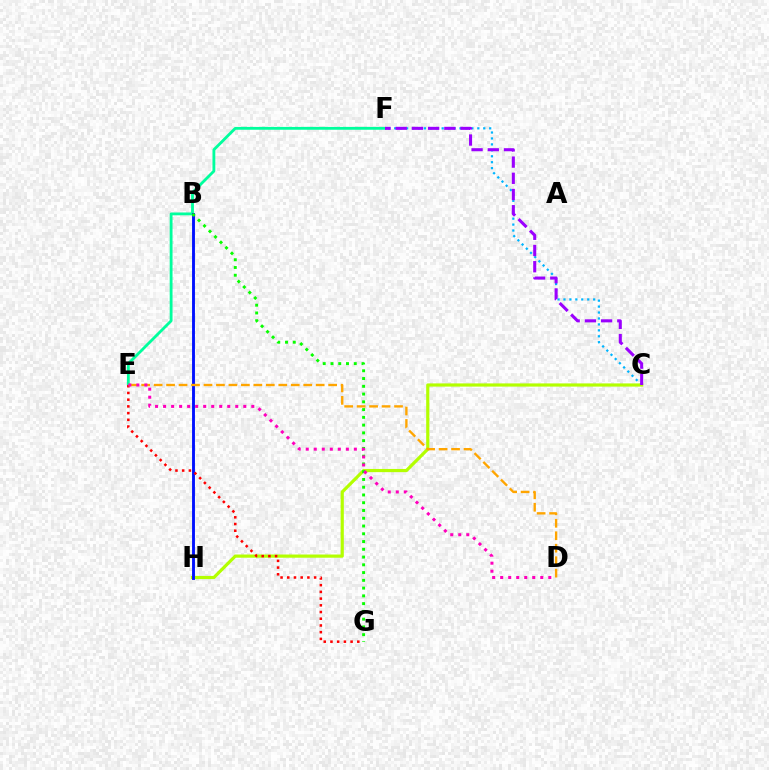{('C', 'F'): [{'color': '#00b5ff', 'line_style': 'dotted', 'thickness': 1.61}, {'color': '#9b00ff', 'line_style': 'dashed', 'thickness': 2.2}], ('E', 'F'): [{'color': '#00ff9d', 'line_style': 'solid', 'thickness': 2.04}], ('C', 'H'): [{'color': '#b3ff00', 'line_style': 'solid', 'thickness': 2.3}], ('B', 'H'): [{'color': '#0010ff', 'line_style': 'solid', 'thickness': 2.08}], ('E', 'G'): [{'color': '#ff0000', 'line_style': 'dotted', 'thickness': 1.82}], ('D', 'E'): [{'color': '#ffa500', 'line_style': 'dashed', 'thickness': 1.69}, {'color': '#ff00bd', 'line_style': 'dotted', 'thickness': 2.18}], ('B', 'G'): [{'color': '#08ff00', 'line_style': 'dotted', 'thickness': 2.11}]}